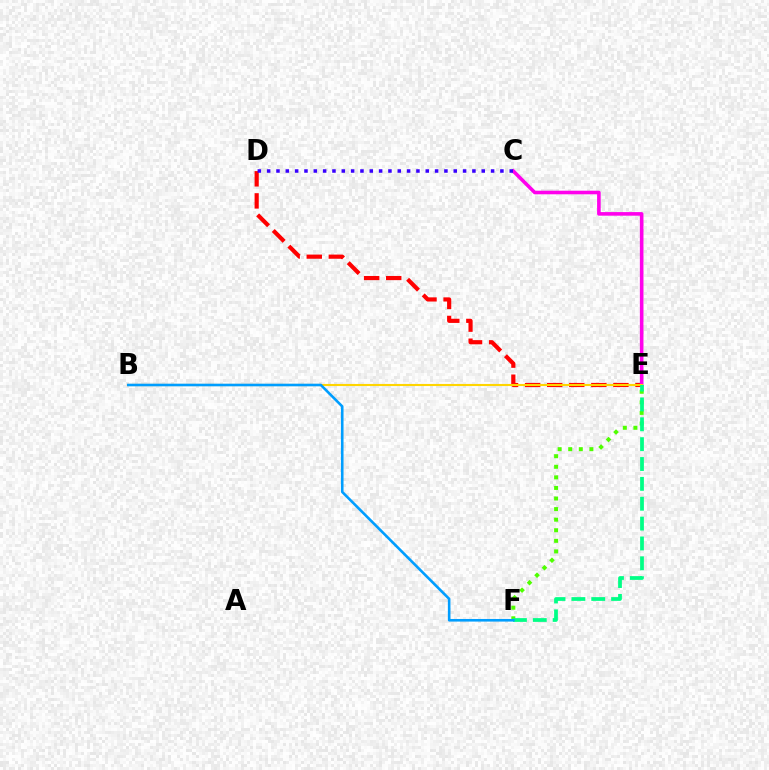{('D', 'E'): [{'color': '#ff0000', 'line_style': 'dashed', 'thickness': 3.0}], ('C', 'E'): [{'color': '#ff00ed', 'line_style': 'solid', 'thickness': 2.58}], ('B', 'E'): [{'color': '#ffd500', 'line_style': 'solid', 'thickness': 1.52}], ('E', 'F'): [{'color': '#4fff00', 'line_style': 'dotted', 'thickness': 2.87}, {'color': '#00ff86', 'line_style': 'dashed', 'thickness': 2.7}], ('C', 'D'): [{'color': '#3700ff', 'line_style': 'dotted', 'thickness': 2.53}], ('B', 'F'): [{'color': '#009eff', 'line_style': 'solid', 'thickness': 1.88}]}